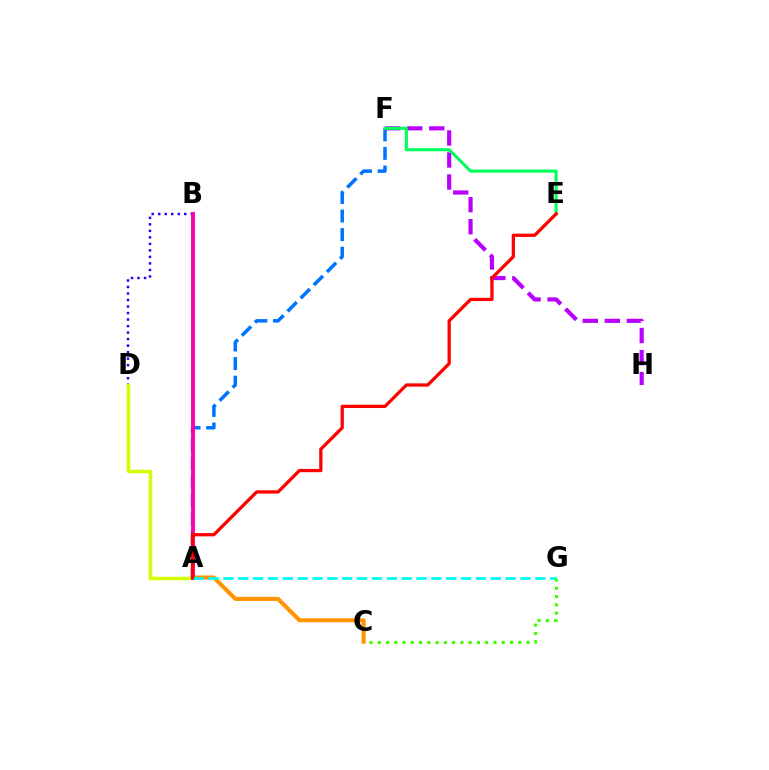{('A', 'C'): [{'color': '#ff9400', 'line_style': 'solid', 'thickness': 2.94}], ('B', 'D'): [{'color': '#2500ff', 'line_style': 'dotted', 'thickness': 1.77}], ('A', 'F'): [{'color': '#0074ff', 'line_style': 'dashed', 'thickness': 2.52}], ('A', 'D'): [{'color': '#d1ff00', 'line_style': 'solid', 'thickness': 2.51}], ('F', 'H'): [{'color': '#b900ff', 'line_style': 'dashed', 'thickness': 2.99}], ('A', 'B'): [{'color': '#ff00ac', 'line_style': 'solid', 'thickness': 2.83}], ('A', 'G'): [{'color': '#00fff6', 'line_style': 'dashed', 'thickness': 2.02}], ('E', 'F'): [{'color': '#00ff5c', 'line_style': 'solid', 'thickness': 2.21}], ('A', 'E'): [{'color': '#ff0000', 'line_style': 'solid', 'thickness': 2.35}], ('C', 'G'): [{'color': '#3dff00', 'line_style': 'dotted', 'thickness': 2.25}]}